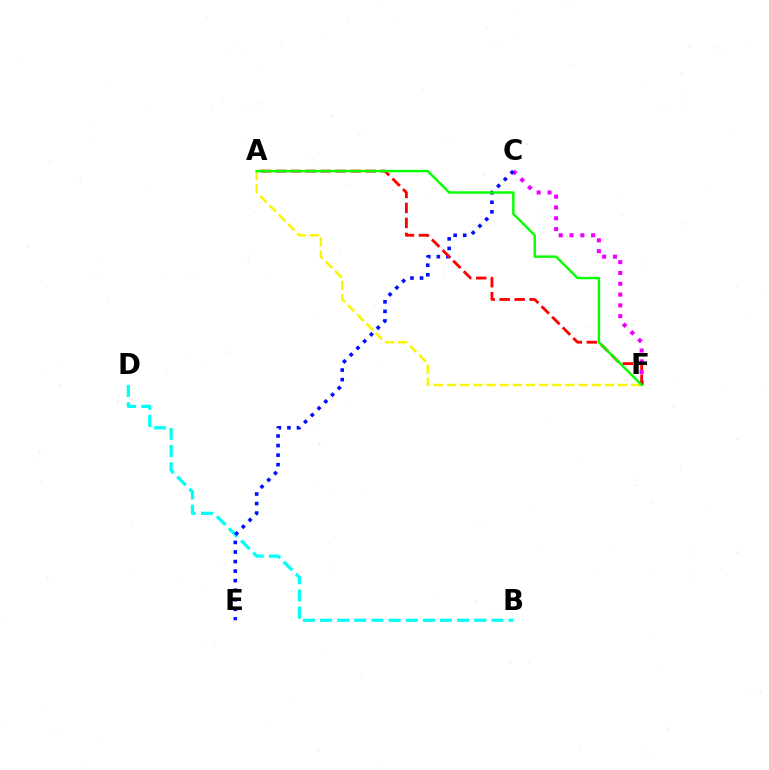{('B', 'D'): [{'color': '#00fff6', 'line_style': 'dashed', 'thickness': 2.33}], ('A', 'F'): [{'color': '#fcf500', 'line_style': 'dashed', 'thickness': 1.79}, {'color': '#ff0000', 'line_style': 'dashed', 'thickness': 2.03}, {'color': '#08ff00', 'line_style': 'solid', 'thickness': 1.75}], ('C', 'F'): [{'color': '#ee00ff', 'line_style': 'dotted', 'thickness': 2.94}], ('C', 'E'): [{'color': '#0010ff', 'line_style': 'dotted', 'thickness': 2.59}]}